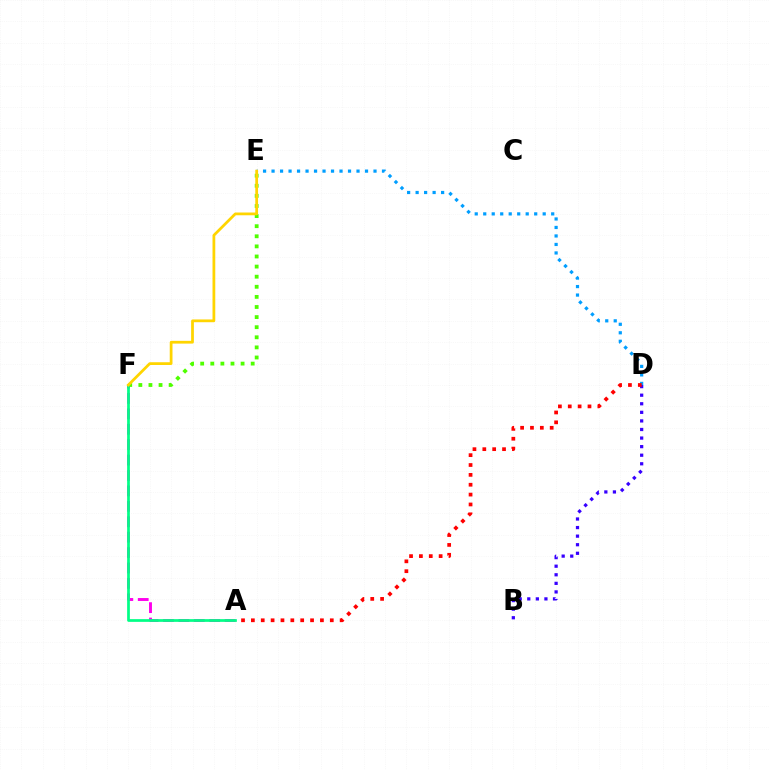{('A', 'F'): [{'color': '#ff00ed', 'line_style': 'dashed', 'thickness': 2.09}, {'color': '#00ff86', 'line_style': 'solid', 'thickness': 1.96}], ('E', 'F'): [{'color': '#4fff00', 'line_style': 'dotted', 'thickness': 2.74}, {'color': '#ffd500', 'line_style': 'solid', 'thickness': 1.99}], ('D', 'E'): [{'color': '#009eff', 'line_style': 'dotted', 'thickness': 2.31}], ('B', 'D'): [{'color': '#3700ff', 'line_style': 'dotted', 'thickness': 2.33}], ('A', 'D'): [{'color': '#ff0000', 'line_style': 'dotted', 'thickness': 2.68}]}